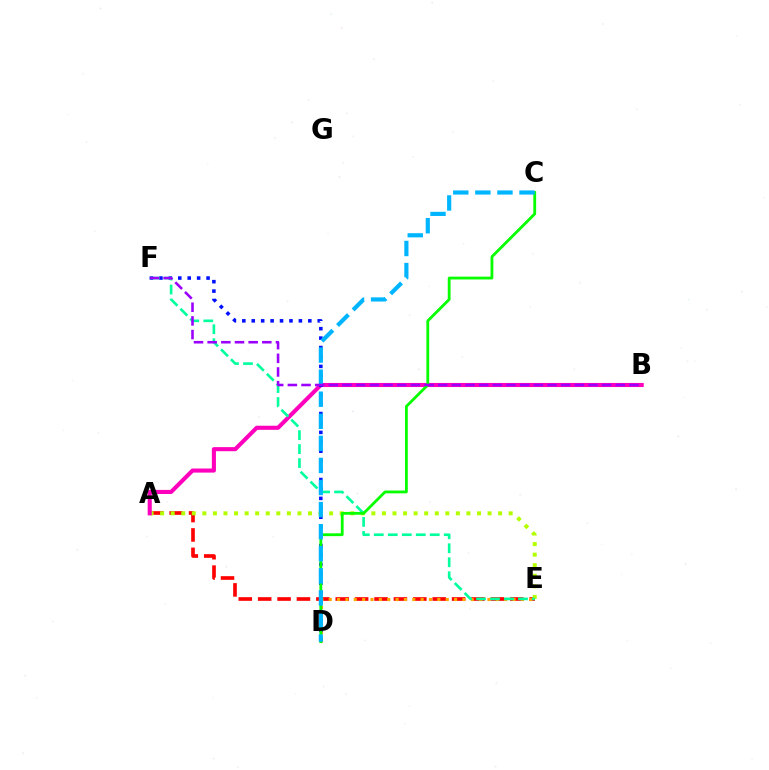{('A', 'E'): [{'color': '#ff0000', 'line_style': 'dashed', 'thickness': 2.63}, {'color': '#b3ff00', 'line_style': 'dotted', 'thickness': 2.87}], ('A', 'B'): [{'color': '#ff00bd', 'line_style': 'solid', 'thickness': 2.94}], ('D', 'E'): [{'color': '#ffa500', 'line_style': 'dotted', 'thickness': 2.27}], ('D', 'F'): [{'color': '#0010ff', 'line_style': 'dotted', 'thickness': 2.56}], ('E', 'F'): [{'color': '#00ff9d', 'line_style': 'dashed', 'thickness': 1.9}], ('C', 'D'): [{'color': '#08ff00', 'line_style': 'solid', 'thickness': 2.02}, {'color': '#00b5ff', 'line_style': 'dashed', 'thickness': 3.0}], ('B', 'F'): [{'color': '#9b00ff', 'line_style': 'dashed', 'thickness': 1.86}]}